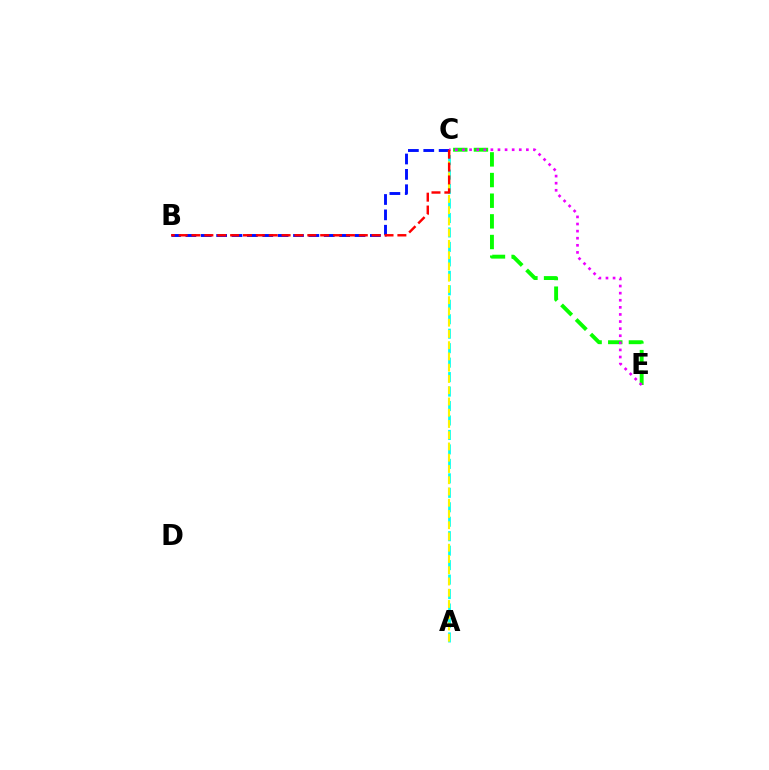{('B', 'C'): [{'color': '#0010ff', 'line_style': 'dashed', 'thickness': 2.09}, {'color': '#ff0000', 'line_style': 'dashed', 'thickness': 1.75}], ('C', 'E'): [{'color': '#08ff00', 'line_style': 'dashed', 'thickness': 2.81}, {'color': '#ee00ff', 'line_style': 'dotted', 'thickness': 1.93}], ('A', 'C'): [{'color': '#00fff6', 'line_style': 'dashed', 'thickness': 1.96}, {'color': '#fcf500', 'line_style': 'dashed', 'thickness': 1.53}]}